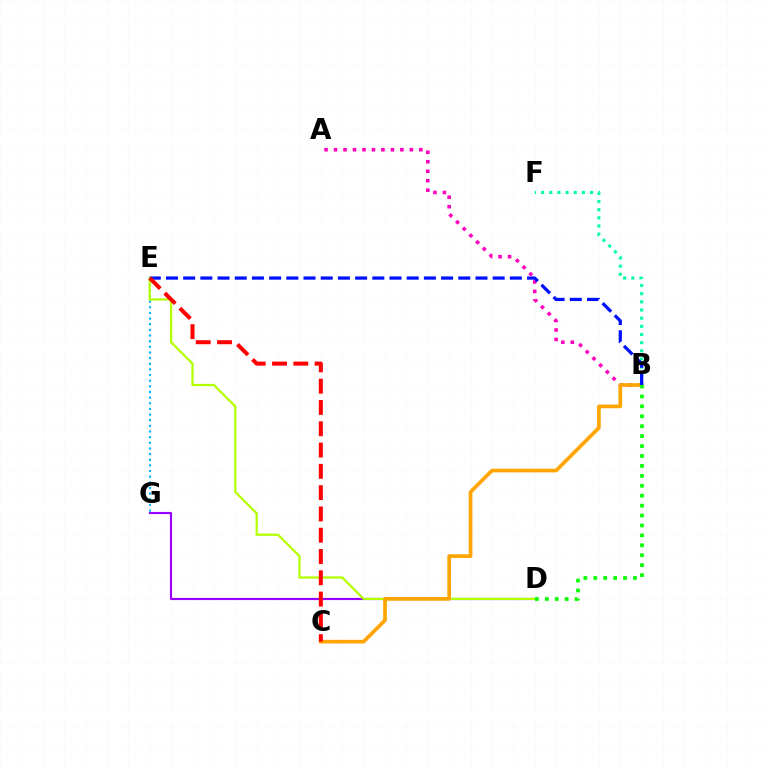{('B', 'F'): [{'color': '#00ff9d', 'line_style': 'dotted', 'thickness': 2.22}], ('A', 'B'): [{'color': '#ff00bd', 'line_style': 'dotted', 'thickness': 2.58}], ('E', 'G'): [{'color': '#00b5ff', 'line_style': 'dotted', 'thickness': 1.53}], ('D', 'G'): [{'color': '#9b00ff', 'line_style': 'solid', 'thickness': 1.55}], ('D', 'E'): [{'color': '#b3ff00', 'line_style': 'solid', 'thickness': 1.62}], ('B', 'C'): [{'color': '#ffa500', 'line_style': 'solid', 'thickness': 2.65}], ('B', 'E'): [{'color': '#0010ff', 'line_style': 'dashed', 'thickness': 2.34}], ('B', 'D'): [{'color': '#08ff00', 'line_style': 'dotted', 'thickness': 2.7}], ('C', 'E'): [{'color': '#ff0000', 'line_style': 'dashed', 'thickness': 2.89}]}